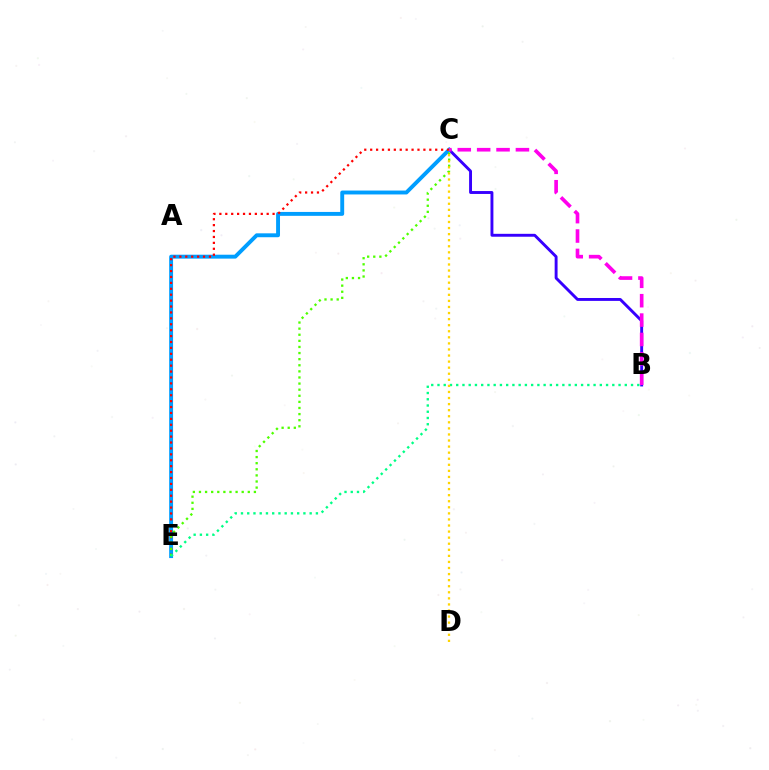{('B', 'C'): [{'color': '#3700ff', 'line_style': 'solid', 'thickness': 2.09}, {'color': '#ff00ed', 'line_style': 'dashed', 'thickness': 2.63}], ('C', 'E'): [{'color': '#009eff', 'line_style': 'solid', 'thickness': 2.81}, {'color': '#ff0000', 'line_style': 'dotted', 'thickness': 1.61}, {'color': '#4fff00', 'line_style': 'dotted', 'thickness': 1.66}], ('B', 'E'): [{'color': '#00ff86', 'line_style': 'dotted', 'thickness': 1.7}], ('C', 'D'): [{'color': '#ffd500', 'line_style': 'dotted', 'thickness': 1.65}]}